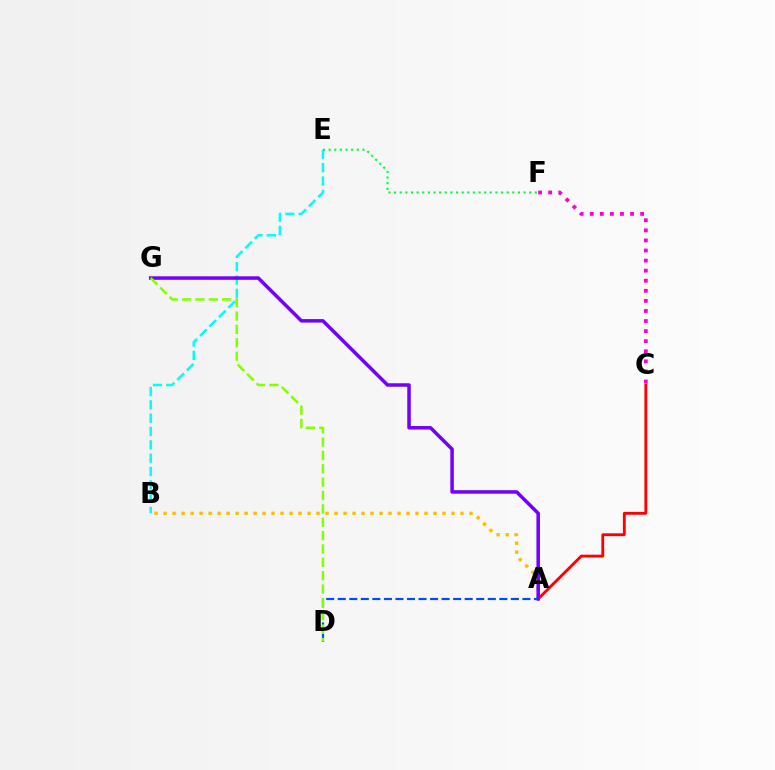{('C', 'F'): [{'color': '#ff00cf', 'line_style': 'dotted', 'thickness': 2.74}], ('B', 'E'): [{'color': '#00fff6', 'line_style': 'dashed', 'thickness': 1.81}], ('E', 'F'): [{'color': '#00ff39', 'line_style': 'dotted', 'thickness': 1.53}], ('A', 'C'): [{'color': '#ff0000', 'line_style': 'solid', 'thickness': 2.05}], ('A', 'B'): [{'color': '#ffbd00', 'line_style': 'dotted', 'thickness': 2.44}], ('A', 'G'): [{'color': '#7200ff', 'line_style': 'solid', 'thickness': 2.52}], ('A', 'D'): [{'color': '#004bff', 'line_style': 'dashed', 'thickness': 1.57}], ('D', 'G'): [{'color': '#84ff00', 'line_style': 'dashed', 'thickness': 1.81}]}